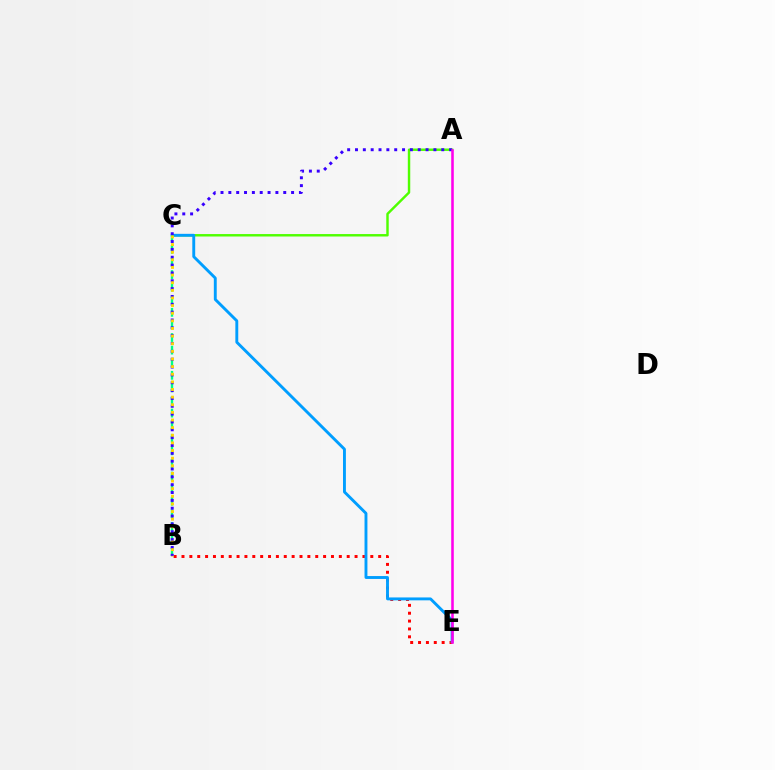{('A', 'C'): [{'color': '#4fff00', 'line_style': 'solid', 'thickness': 1.75}], ('B', 'E'): [{'color': '#ff0000', 'line_style': 'dotted', 'thickness': 2.14}], ('C', 'E'): [{'color': '#009eff', 'line_style': 'solid', 'thickness': 2.08}], ('B', 'C'): [{'color': '#00ff86', 'line_style': 'dashed', 'thickness': 1.71}, {'color': '#ffd500', 'line_style': 'dotted', 'thickness': 2.07}], ('A', 'B'): [{'color': '#3700ff', 'line_style': 'dotted', 'thickness': 2.13}], ('A', 'E'): [{'color': '#ff00ed', 'line_style': 'solid', 'thickness': 1.85}]}